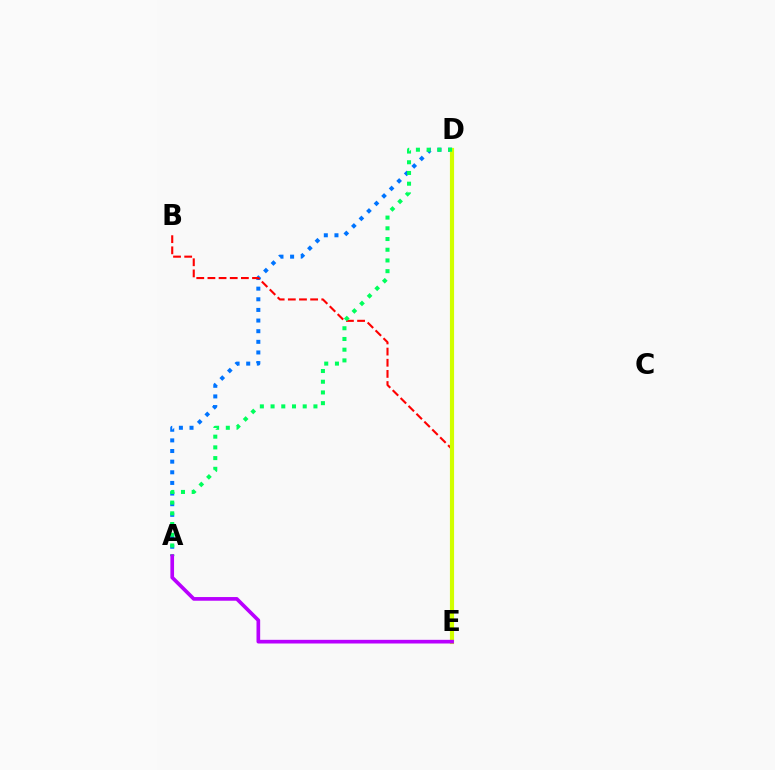{('A', 'D'): [{'color': '#0074ff', 'line_style': 'dotted', 'thickness': 2.89}, {'color': '#00ff5c', 'line_style': 'dotted', 'thickness': 2.91}], ('B', 'E'): [{'color': '#ff0000', 'line_style': 'dashed', 'thickness': 1.52}], ('D', 'E'): [{'color': '#d1ff00', 'line_style': 'solid', 'thickness': 2.99}], ('A', 'E'): [{'color': '#b900ff', 'line_style': 'solid', 'thickness': 2.65}]}